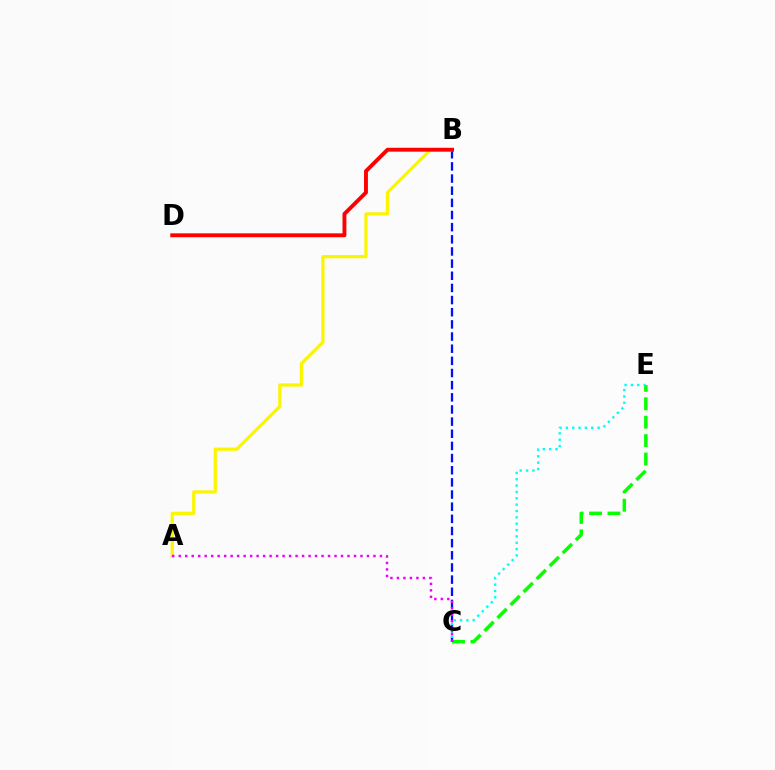{('C', 'E'): [{'color': '#08ff00', 'line_style': 'dashed', 'thickness': 2.5}, {'color': '#00fff6', 'line_style': 'dotted', 'thickness': 1.73}], ('B', 'C'): [{'color': '#0010ff', 'line_style': 'dashed', 'thickness': 1.65}], ('A', 'B'): [{'color': '#fcf500', 'line_style': 'solid', 'thickness': 2.32}], ('A', 'C'): [{'color': '#ee00ff', 'line_style': 'dotted', 'thickness': 1.76}], ('B', 'D'): [{'color': '#ff0000', 'line_style': 'solid', 'thickness': 2.8}]}